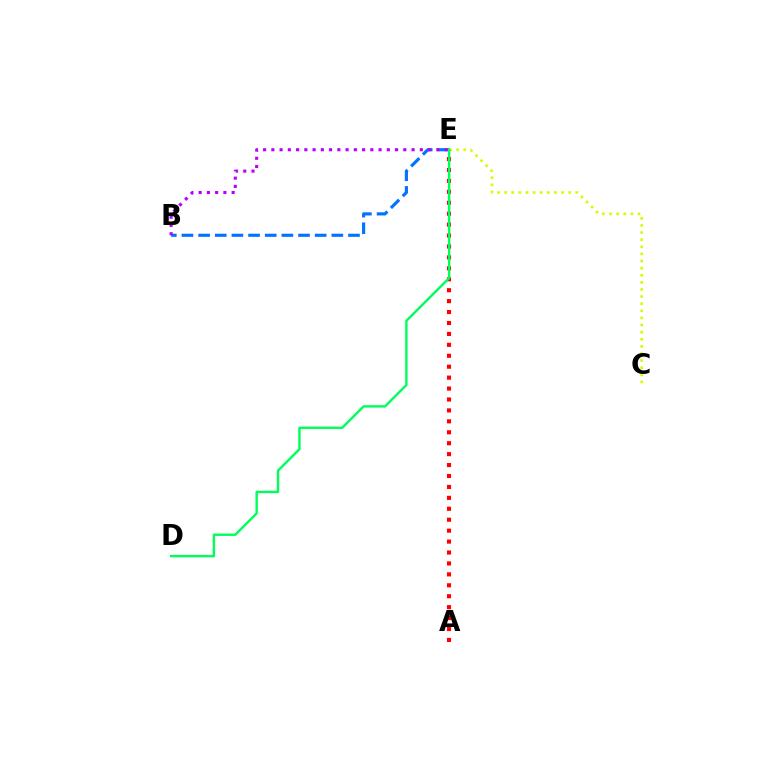{('C', 'E'): [{'color': '#d1ff00', 'line_style': 'dotted', 'thickness': 1.93}], ('B', 'E'): [{'color': '#0074ff', 'line_style': 'dashed', 'thickness': 2.26}, {'color': '#b900ff', 'line_style': 'dotted', 'thickness': 2.24}], ('A', 'E'): [{'color': '#ff0000', 'line_style': 'dotted', 'thickness': 2.97}], ('D', 'E'): [{'color': '#00ff5c', 'line_style': 'solid', 'thickness': 1.74}]}